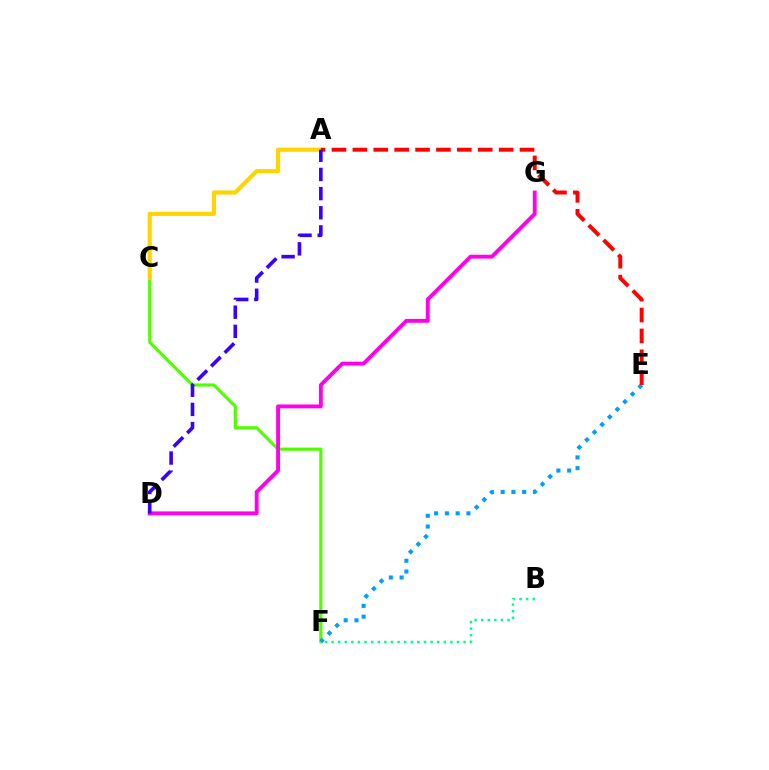{('C', 'F'): [{'color': '#4fff00', 'line_style': 'solid', 'thickness': 2.27}], ('E', 'F'): [{'color': '#009eff', 'line_style': 'dotted', 'thickness': 2.93}], ('A', 'C'): [{'color': '#ffd500', 'line_style': 'solid', 'thickness': 3.0}], ('B', 'F'): [{'color': '#00ff86', 'line_style': 'dotted', 'thickness': 1.79}], ('D', 'G'): [{'color': '#ff00ed', 'line_style': 'solid', 'thickness': 2.79}], ('A', 'E'): [{'color': '#ff0000', 'line_style': 'dashed', 'thickness': 2.84}], ('A', 'D'): [{'color': '#3700ff', 'line_style': 'dashed', 'thickness': 2.6}]}